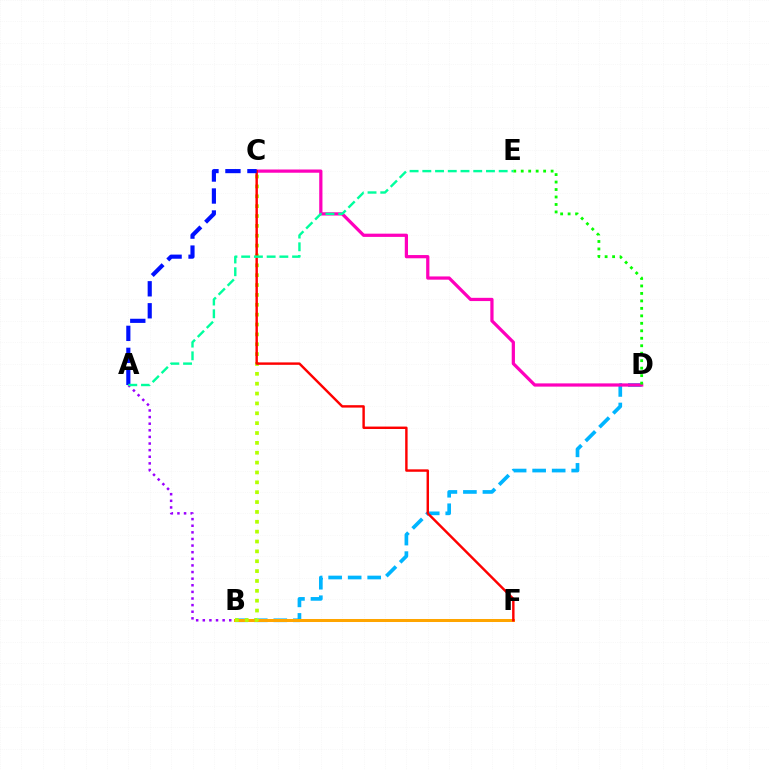{('B', 'D'): [{'color': '#00b5ff', 'line_style': 'dashed', 'thickness': 2.65}], ('A', 'F'): [{'color': '#9b00ff', 'line_style': 'dotted', 'thickness': 1.8}], ('C', 'D'): [{'color': '#ff00bd', 'line_style': 'solid', 'thickness': 2.33}], ('B', 'F'): [{'color': '#ffa500', 'line_style': 'solid', 'thickness': 2.17}], ('B', 'C'): [{'color': '#b3ff00', 'line_style': 'dotted', 'thickness': 2.68}], ('C', 'F'): [{'color': '#ff0000', 'line_style': 'solid', 'thickness': 1.75}], ('D', 'E'): [{'color': '#08ff00', 'line_style': 'dotted', 'thickness': 2.03}], ('A', 'C'): [{'color': '#0010ff', 'line_style': 'dashed', 'thickness': 2.99}], ('A', 'E'): [{'color': '#00ff9d', 'line_style': 'dashed', 'thickness': 1.73}]}